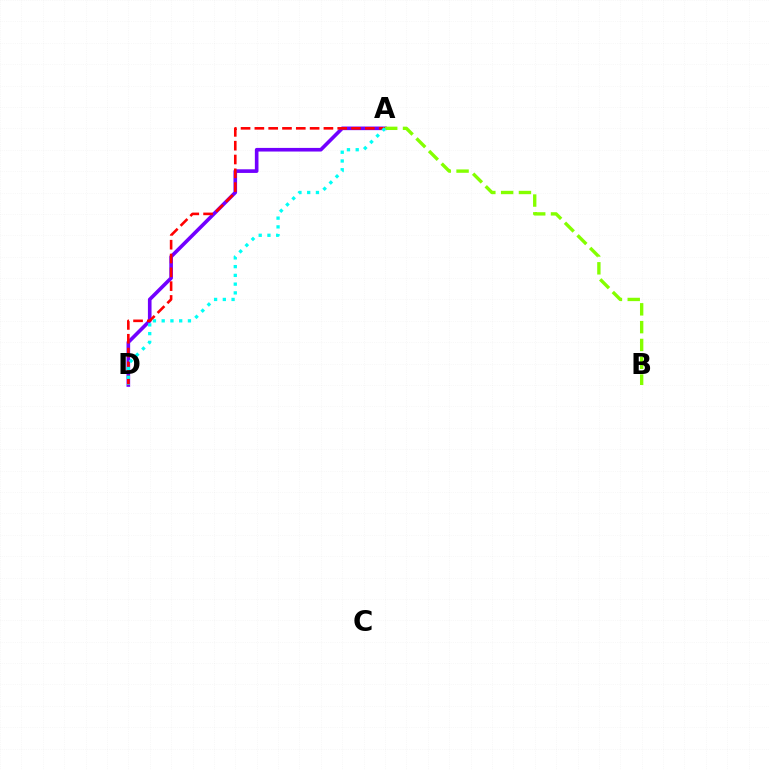{('A', 'D'): [{'color': '#7200ff', 'line_style': 'solid', 'thickness': 2.61}, {'color': '#ff0000', 'line_style': 'dashed', 'thickness': 1.88}, {'color': '#00fff6', 'line_style': 'dotted', 'thickness': 2.38}], ('A', 'B'): [{'color': '#84ff00', 'line_style': 'dashed', 'thickness': 2.42}]}